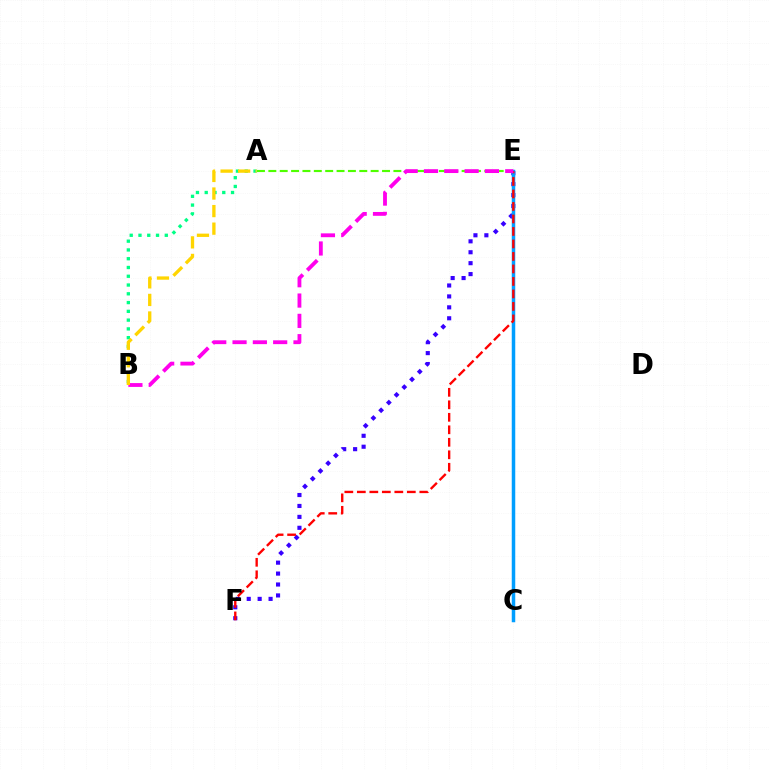{('E', 'F'): [{'color': '#3700ff', 'line_style': 'dotted', 'thickness': 2.97}, {'color': '#ff0000', 'line_style': 'dashed', 'thickness': 1.7}], ('A', 'B'): [{'color': '#00ff86', 'line_style': 'dotted', 'thickness': 2.38}, {'color': '#ffd500', 'line_style': 'dashed', 'thickness': 2.39}], ('A', 'E'): [{'color': '#4fff00', 'line_style': 'dashed', 'thickness': 1.54}], ('C', 'E'): [{'color': '#009eff', 'line_style': 'solid', 'thickness': 2.52}], ('B', 'E'): [{'color': '#ff00ed', 'line_style': 'dashed', 'thickness': 2.76}]}